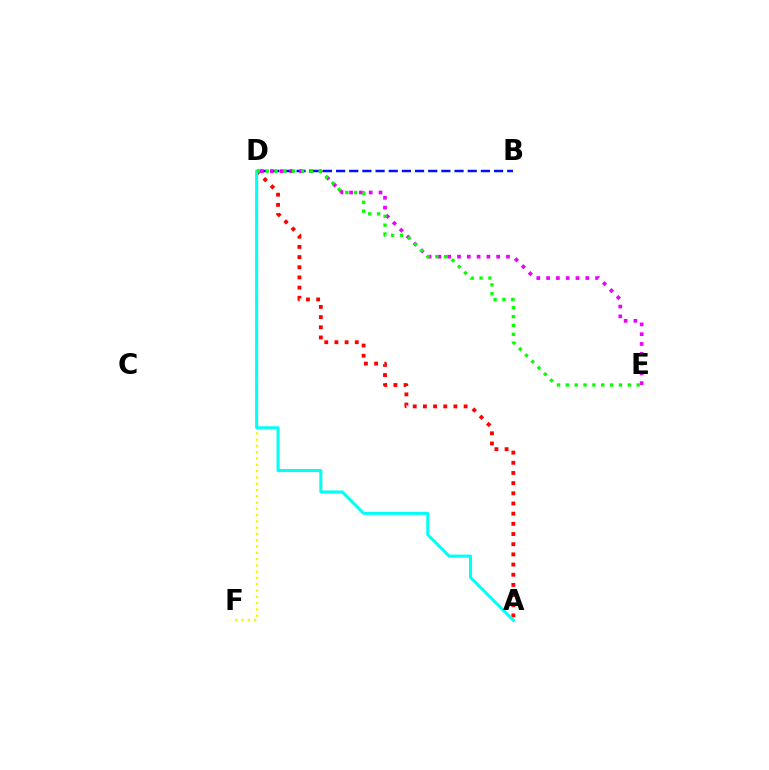{('D', 'F'): [{'color': '#fcf500', 'line_style': 'dotted', 'thickness': 1.71}], ('A', 'D'): [{'color': '#ff0000', 'line_style': 'dotted', 'thickness': 2.76}, {'color': '#00fff6', 'line_style': 'solid', 'thickness': 2.2}], ('B', 'D'): [{'color': '#0010ff', 'line_style': 'dashed', 'thickness': 1.79}], ('D', 'E'): [{'color': '#ee00ff', 'line_style': 'dotted', 'thickness': 2.66}, {'color': '#08ff00', 'line_style': 'dotted', 'thickness': 2.4}]}